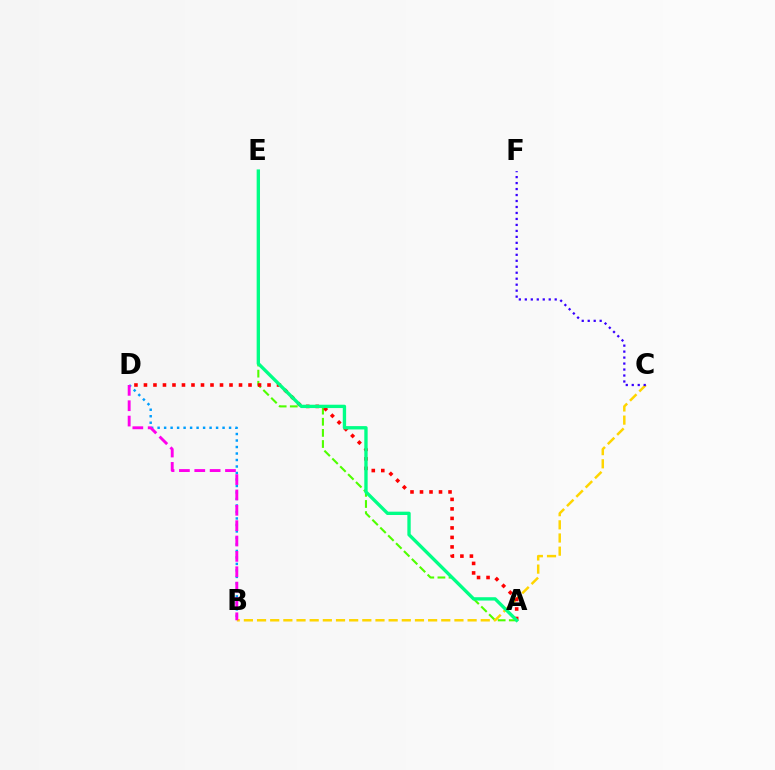{('A', 'E'): [{'color': '#4fff00', 'line_style': 'dashed', 'thickness': 1.51}, {'color': '#00ff86', 'line_style': 'solid', 'thickness': 2.41}], ('B', 'D'): [{'color': '#009eff', 'line_style': 'dotted', 'thickness': 1.76}, {'color': '#ff00ed', 'line_style': 'dashed', 'thickness': 2.09}], ('B', 'C'): [{'color': '#ffd500', 'line_style': 'dashed', 'thickness': 1.79}], ('C', 'F'): [{'color': '#3700ff', 'line_style': 'dotted', 'thickness': 1.62}], ('A', 'D'): [{'color': '#ff0000', 'line_style': 'dotted', 'thickness': 2.58}]}